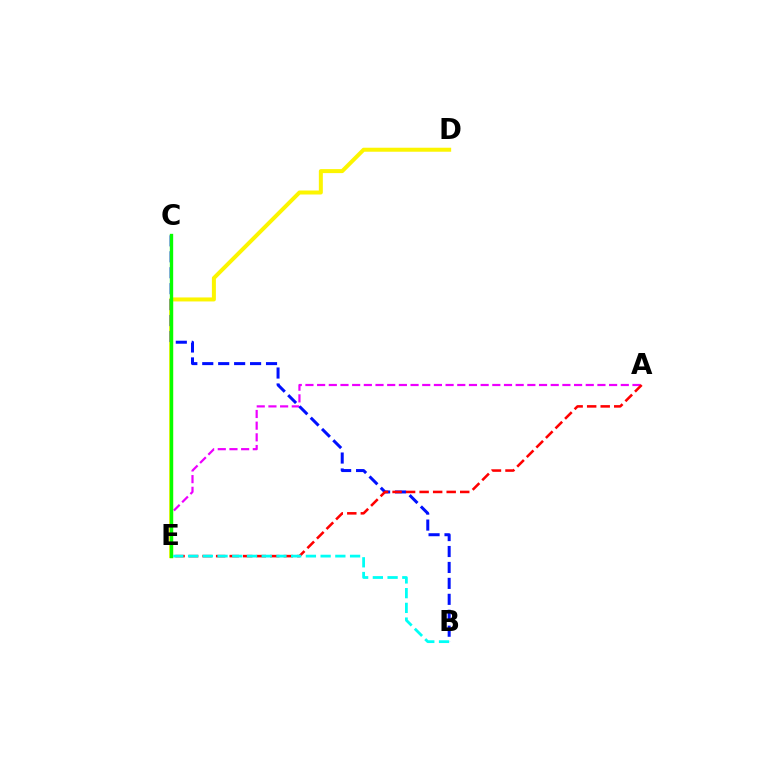{('D', 'E'): [{'color': '#fcf500', 'line_style': 'solid', 'thickness': 2.88}], ('A', 'E'): [{'color': '#ee00ff', 'line_style': 'dashed', 'thickness': 1.59}, {'color': '#ff0000', 'line_style': 'dashed', 'thickness': 1.84}], ('B', 'C'): [{'color': '#0010ff', 'line_style': 'dashed', 'thickness': 2.17}], ('C', 'E'): [{'color': '#08ff00', 'line_style': 'solid', 'thickness': 2.41}], ('B', 'E'): [{'color': '#00fff6', 'line_style': 'dashed', 'thickness': 2.0}]}